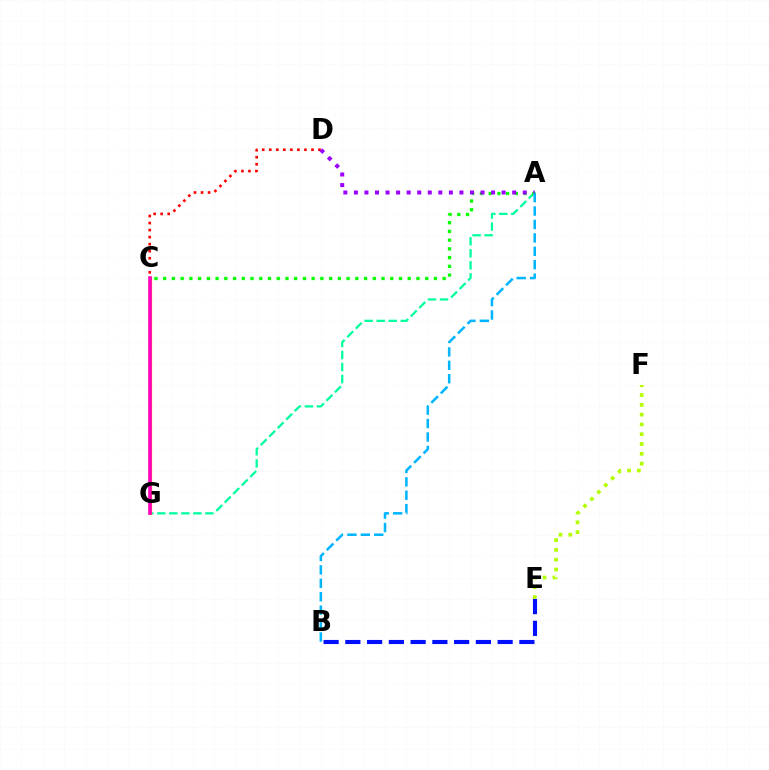{('A', 'G'): [{'color': '#00ff9d', 'line_style': 'dashed', 'thickness': 1.63}], ('C', 'D'): [{'color': '#ff0000', 'line_style': 'dotted', 'thickness': 1.91}], ('B', 'E'): [{'color': '#0010ff', 'line_style': 'dashed', 'thickness': 2.96}], ('C', 'G'): [{'color': '#ffa500', 'line_style': 'solid', 'thickness': 2.33}, {'color': '#ff00bd', 'line_style': 'solid', 'thickness': 2.59}], ('A', 'C'): [{'color': '#08ff00', 'line_style': 'dotted', 'thickness': 2.37}], ('A', 'D'): [{'color': '#9b00ff', 'line_style': 'dotted', 'thickness': 2.87}], ('A', 'B'): [{'color': '#00b5ff', 'line_style': 'dashed', 'thickness': 1.82}], ('E', 'F'): [{'color': '#b3ff00', 'line_style': 'dotted', 'thickness': 2.66}]}